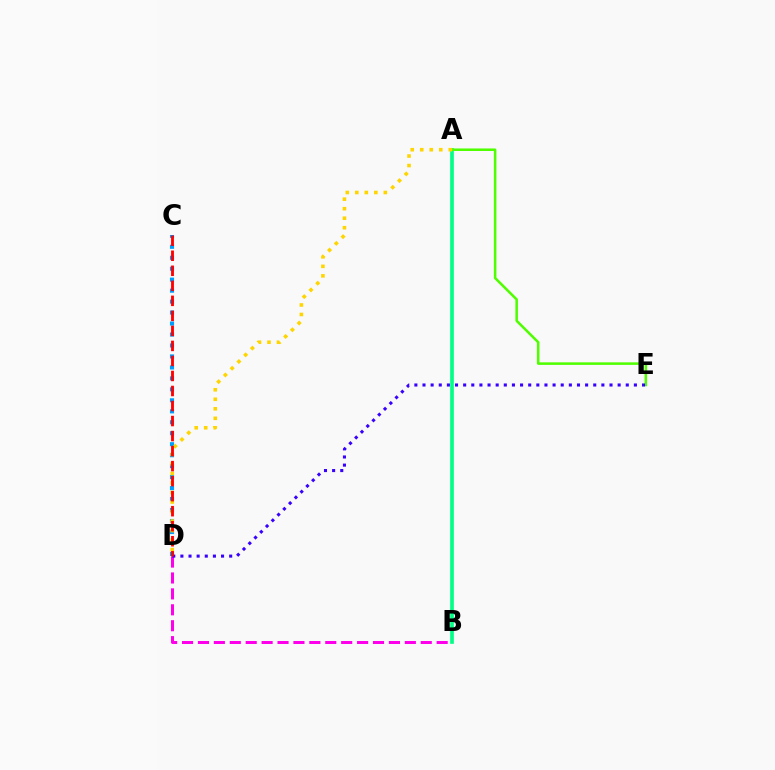{('B', 'D'): [{'color': '#ff00ed', 'line_style': 'dashed', 'thickness': 2.16}], ('A', 'B'): [{'color': '#00ff86', 'line_style': 'solid', 'thickness': 2.65}], ('C', 'D'): [{'color': '#009eff', 'line_style': 'dotted', 'thickness': 2.98}, {'color': '#ff0000', 'line_style': 'dashed', 'thickness': 2.04}], ('A', 'E'): [{'color': '#4fff00', 'line_style': 'solid', 'thickness': 1.82}], ('D', 'E'): [{'color': '#3700ff', 'line_style': 'dotted', 'thickness': 2.21}], ('A', 'D'): [{'color': '#ffd500', 'line_style': 'dotted', 'thickness': 2.59}]}